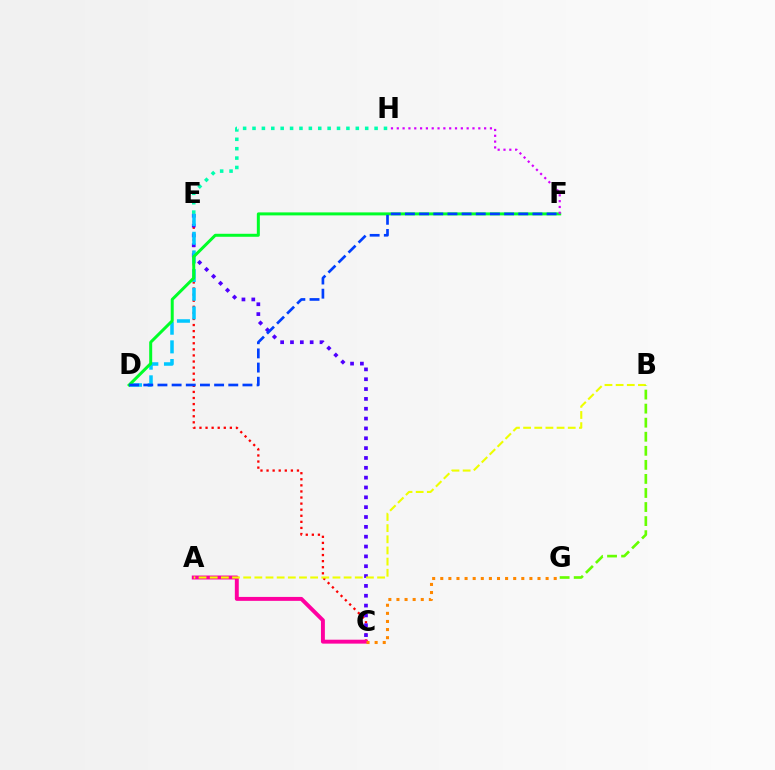{('E', 'H'): [{'color': '#00ffaf', 'line_style': 'dotted', 'thickness': 2.55}], ('C', 'E'): [{'color': '#ff0000', 'line_style': 'dotted', 'thickness': 1.65}, {'color': '#4f00ff', 'line_style': 'dotted', 'thickness': 2.67}], ('A', 'C'): [{'color': '#ff00a0', 'line_style': 'solid', 'thickness': 2.83}], ('C', 'G'): [{'color': '#ff8800', 'line_style': 'dotted', 'thickness': 2.2}], ('D', 'E'): [{'color': '#00c7ff', 'line_style': 'dashed', 'thickness': 2.53}], ('D', 'F'): [{'color': '#00ff27', 'line_style': 'solid', 'thickness': 2.16}, {'color': '#003fff', 'line_style': 'dashed', 'thickness': 1.92}], ('A', 'B'): [{'color': '#eeff00', 'line_style': 'dashed', 'thickness': 1.52}], ('F', 'H'): [{'color': '#d600ff', 'line_style': 'dotted', 'thickness': 1.58}], ('B', 'G'): [{'color': '#66ff00', 'line_style': 'dashed', 'thickness': 1.91}]}